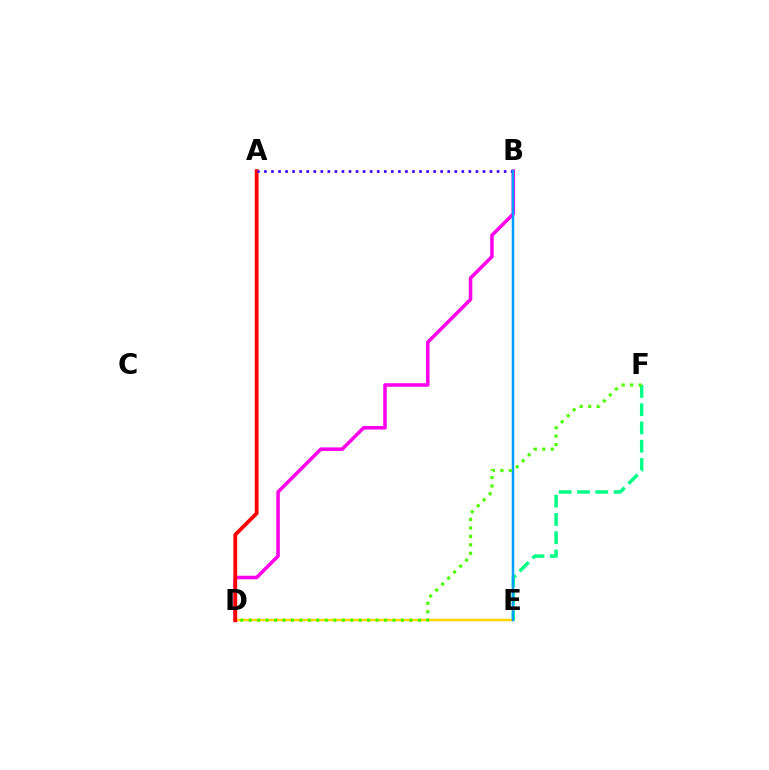{('B', 'D'): [{'color': '#ff00ed', 'line_style': 'solid', 'thickness': 2.55}], ('E', 'F'): [{'color': '#00ff86', 'line_style': 'dashed', 'thickness': 2.48}], ('D', 'E'): [{'color': '#ffd500', 'line_style': 'solid', 'thickness': 1.79}], ('A', 'D'): [{'color': '#ff0000', 'line_style': 'solid', 'thickness': 2.73}], ('A', 'B'): [{'color': '#3700ff', 'line_style': 'dotted', 'thickness': 1.92}], ('B', 'E'): [{'color': '#009eff', 'line_style': 'solid', 'thickness': 1.8}], ('D', 'F'): [{'color': '#4fff00', 'line_style': 'dotted', 'thickness': 2.3}]}